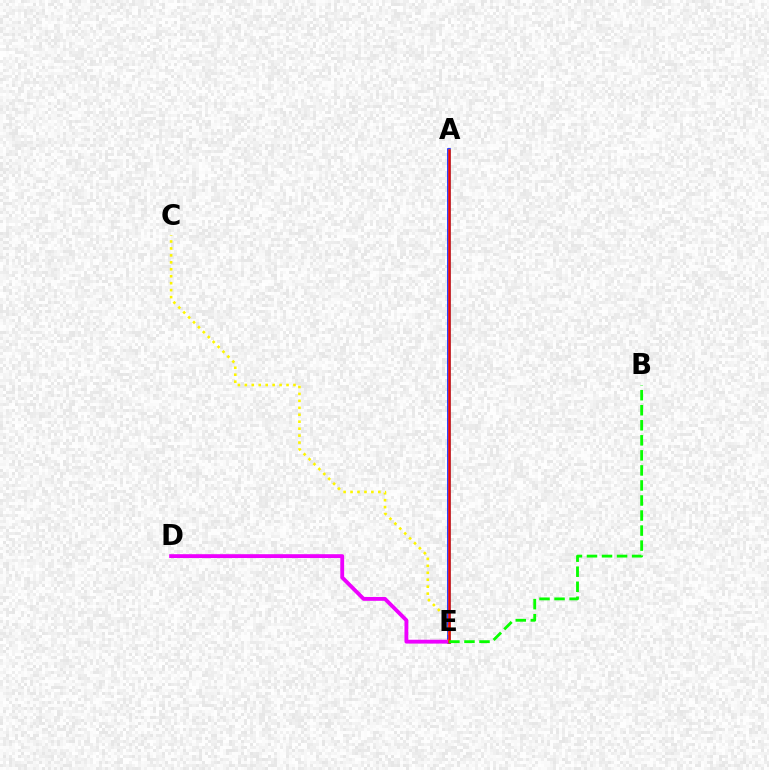{('A', 'E'): [{'color': '#0010ff', 'line_style': 'solid', 'thickness': 2.58}, {'color': '#00fff6', 'line_style': 'solid', 'thickness': 1.95}, {'color': '#ff0000', 'line_style': 'solid', 'thickness': 1.83}], ('D', 'E'): [{'color': '#ee00ff', 'line_style': 'solid', 'thickness': 2.77}], ('C', 'E'): [{'color': '#fcf500', 'line_style': 'dotted', 'thickness': 1.89}], ('B', 'E'): [{'color': '#08ff00', 'line_style': 'dashed', 'thickness': 2.04}]}